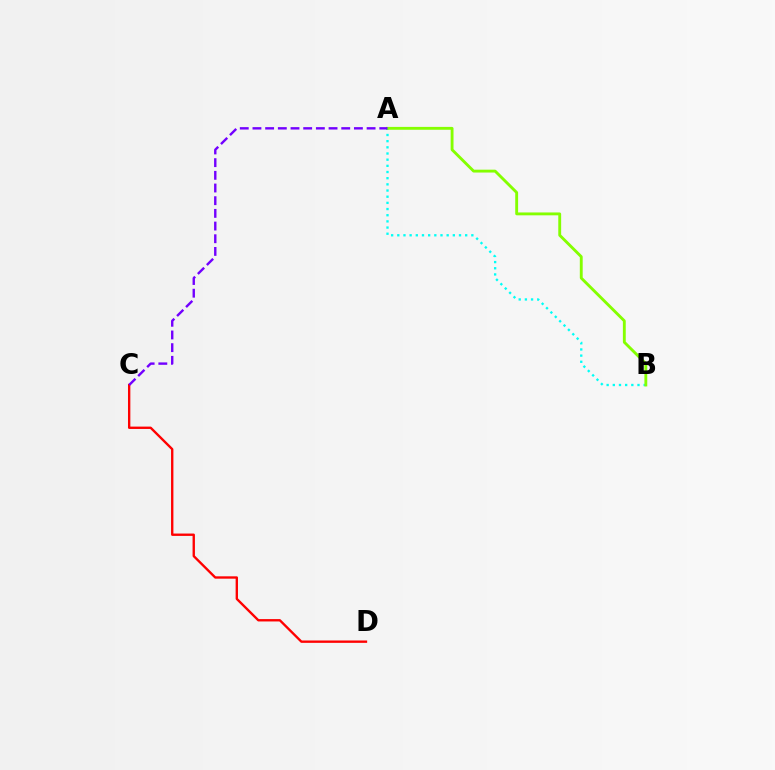{('A', 'B'): [{'color': '#00fff6', 'line_style': 'dotted', 'thickness': 1.68}, {'color': '#84ff00', 'line_style': 'solid', 'thickness': 2.06}], ('C', 'D'): [{'color': '#ff0000', 'line_style': 'solid', 'thickness': 1.7}], ('A', 'C'): [{'color': '#7200ff', 'line_style': 'dashed', 'thickness': 1.72}]}